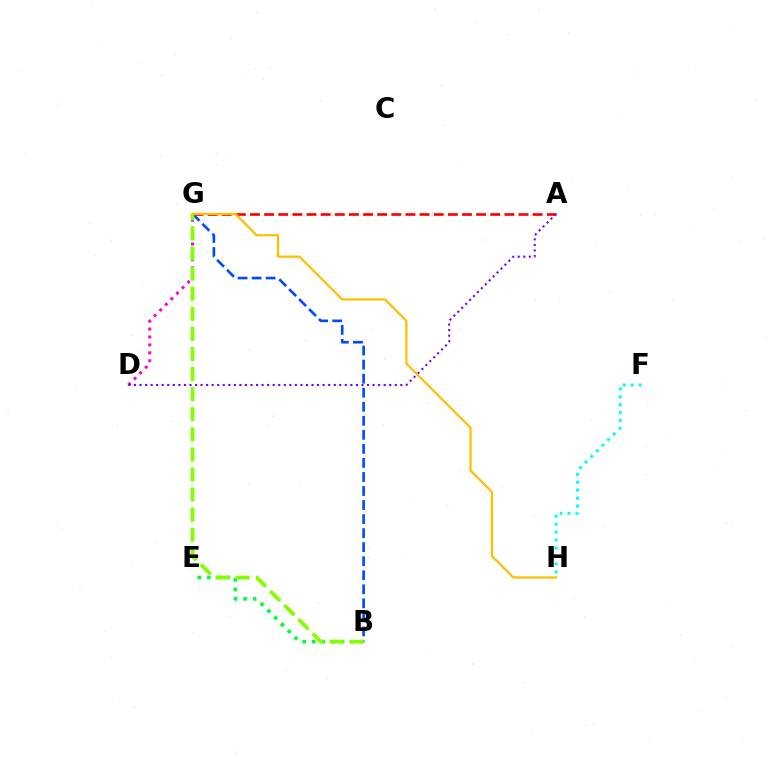{('D', 'G'): [{'color': '#ff00cf', 'line_style': 'dotted', 'thickness': 2.15}], ('F', 'H'): [{'color': '#00fff6', 'line_style': 'dotted', 'thickness': 2.15}], ('B', 'E'): [{'color': '#00ff39', 'line_style': 'dotted', 'thickness': 2.61}], ('A', 'G'): [{'color': '#ff0000', 'line_style': 'dashed', 'thickness': 1.92}], ('B', 'G'): [{'color': '#004bff', 'line_style': 'dashed', 'thickness': 1.91}, {'color': '#84ff00', 'line_style': 'dashed', 'thickness': 2.73}], ('A', 'D'): [{'color': '#7200ff', 'line_style': 'dotted', 'thickness': 1.51}], ('G', 'H'): [{'color': '#ffbd00', 'line_style': 'solid', 'thickness': 1.6}]}